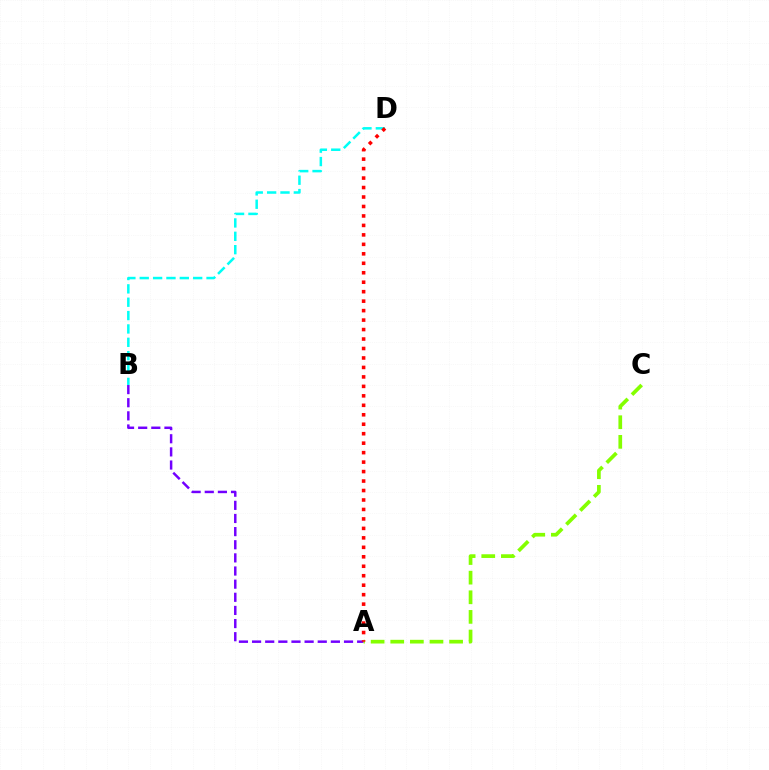{('B', 'D'): [{'color': '#00fff6', 'line_style': 'dashed', 'thickness': 1.82}], ('A', 'B'): [{'color': '#7200ff', 'line_style': 'dashed', 'thickness': 1.78}], ('A', 'C'): [{'color': '#84ff00', 'line_style': 'dashed', 'thickness': 2.67}], ('A', 'D'): [{'color': '#ff0000', 'line_style': 'dotted', 'thickness': 2.57}]}